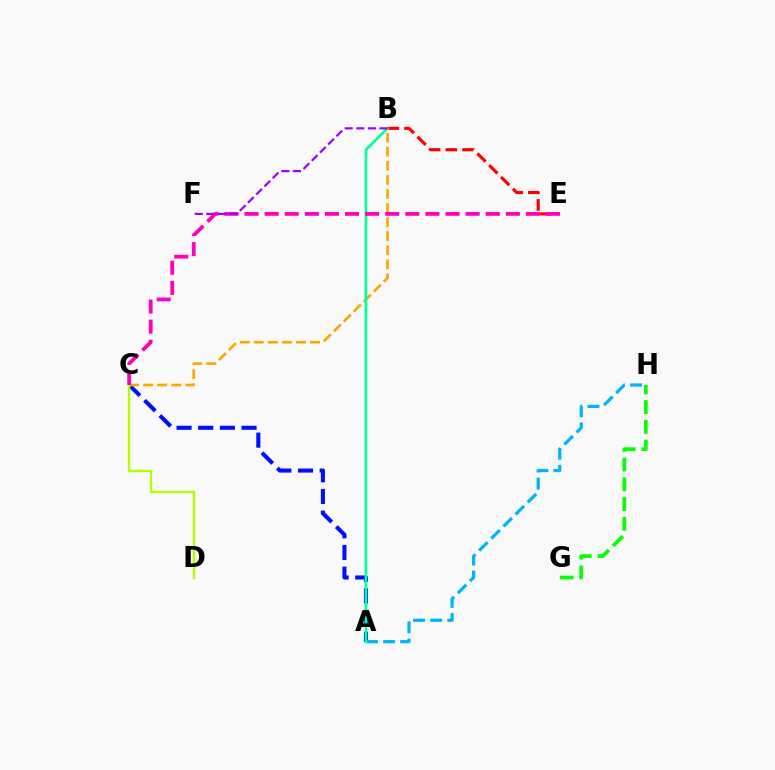{('A', 'C'): [{'color': '#0010ff', 'line_style': 'dashed', 'thickness': 2.94}], ('A', 'H'): [{'color': '#00b5ff', 'line_style': 'dashed', 'thickness': 2.33}], ('B', 'E'): [{'color': '#ff0000', 'line_style': 'dashed', 'thickness': 2.27}], ('B', 'C'): [{'color': '#ffa500', 'line_style': 'dashed', 'thickness': 1.91}], ('A', 'B'): [{'color': '#00ff9d', 'line_style': 'solid', 'thickness': 1.94}], ('C', 'D'): [{'color': '#b3ff00', 'line_style': 'solid', 'thickness': 1.72}], ('G', 'H'): [{'color': '#08ff00', 'line_style': 'dashed', 'thickness': 2.68}], ('C', 'E'): [{'color': '#ff00bd', 'line_style': 'dashed', 'thickness': 2.73}], ('B', 'F'): [{'color': '#9b00ff', 'line_style': 'dashed', 'thickness': 1.57}]}